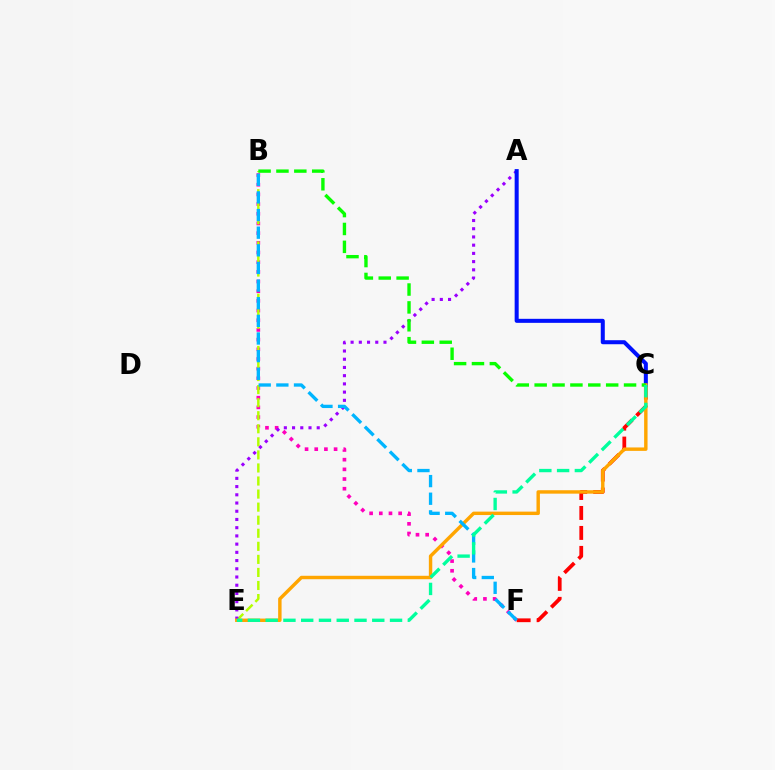{('B', 'F'): [{'color': '#ff00bd', 'line_style': 'dotted', 'thickness': 2.63}, {'color': '#00b5ff', 'line_style': 'dashed', 'thickness': 2.4}], ('B', 'E'): [{'color': '#b3ff00', 'line_style': 'dashed', 'thickness': 1.77}], ('C', 'F'): [{'color': '#ff0000', 'line_style': 'dashed', 'thickness': 2.71}], ('A', 'E'): [{'color': '#9b00ff', 'line_style': 'dotted', 'thickness': 2.23}], ('A', 'C'): [{'color': '#0010ff', 'line_style': 'solid', 'thickness': 2.9}], ('C', 'E'): [{'color': '#ffa500', 'line_style': 'solid', 'thickness': 2.47}, {'color': '#00ff9d', 'line_style': 'dashed', 'thickness': 2.41}], ('B', 'C'): [{'color': '#08ff00', 'line_style': 'dashed', 'thickness': 2.43}]}